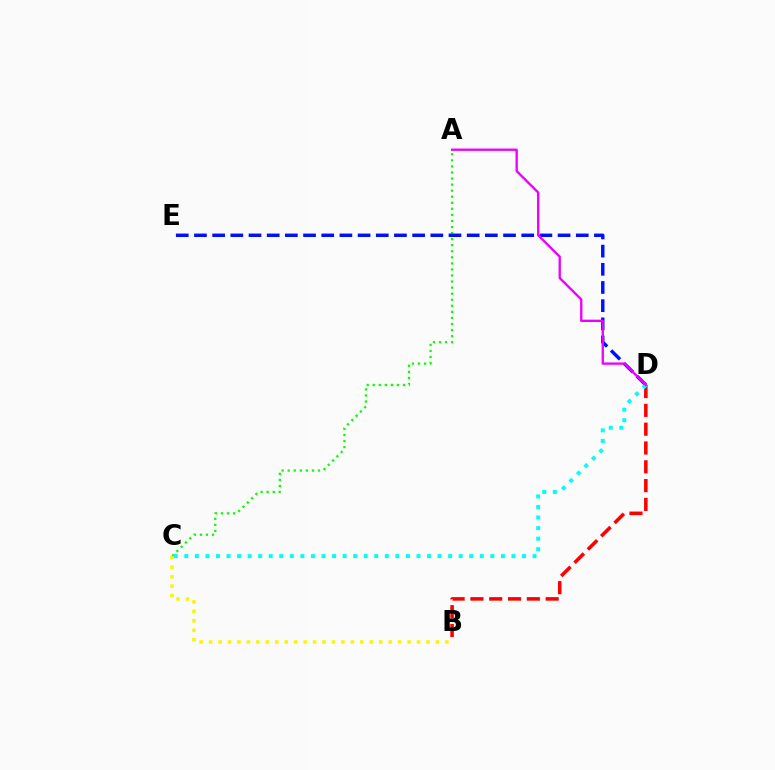{('B', 'D'): [{'color': '#ff0000', 'line_style': 'dashed', 'thickness': 2.55}], ('A', 'C'): [{'color': '#08ff00', 'line_style': 'dotted', 'thickness': 1.65}], ('D', 'E'): [{'color': '#0010ff', 'line_style': 'dashed', 'thickness': 2.47}], ('B', 'C'): [{'color': '#fcf500', 'line_style': 'dotted', 'thickness': 2.57}], ('C', 'D'): [{'color': '#00fff6', 'line_style': 'dotted', 'thickness': 2.87}], ('A', 'D'): [{'color': '#ee00ff', 'line_style': 'solid', 'thickness': 1.69}]}